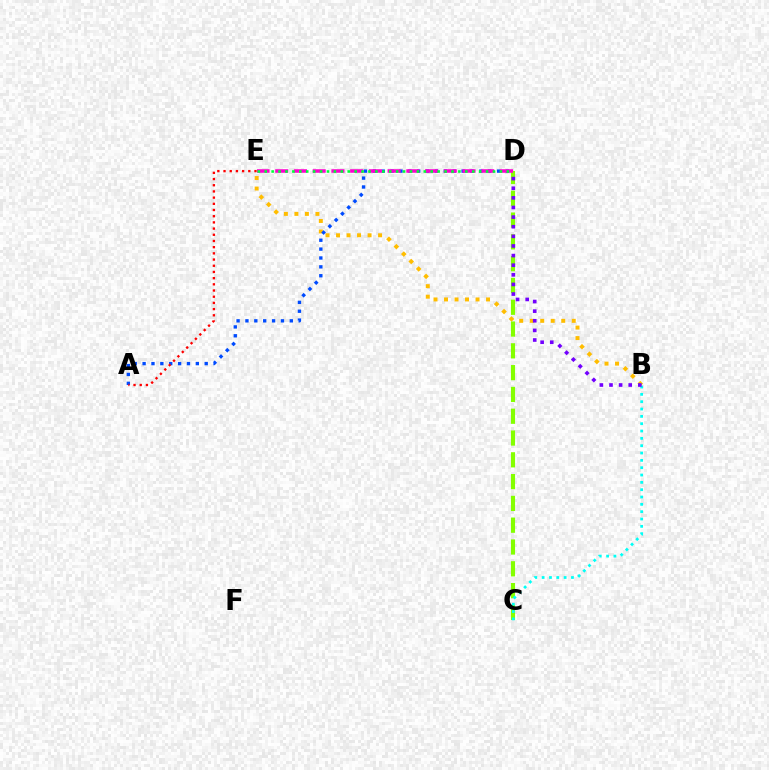{('B', 'E'): [{'color': '#ffbd00', 'line_style': 'dotted', 'thickness': 2.85}], ('C', 'D'): [{'color': '#84ff00', 'line_style': 'dashed', 'thickness': 2.96}], ('A', 'D'): [{'color': '#004bff', 'line_style': 'dotted', 'thickness': 2.41}], ('D', 'E'): [{'color': '#ff00cf', 'line_style': 'dashed', 'thickness': 2.54}, {'color': '#00ff39', 'line_style': 'dotted', 'thickness': 1.88}], ('B', 'C'): [{'color': '#00fff6', 'line_style': 'dotted', 'thickness': 1.99}], ('B', 'D'): [{'color': '#7200ff', 'line_style': 'dotted', 'thickness': 2.61}], ('A', 'E'): [{'color': '#ff0000', 'line_style': 'dotted', 'thickness': 1.68}]}